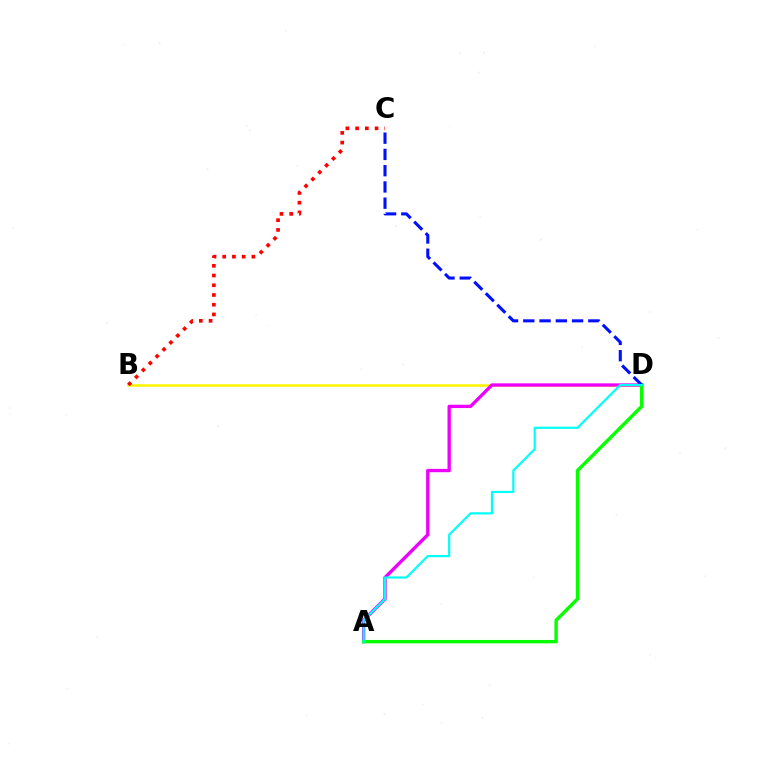{('B', 'D'): [{'color': '#fcf500', 'line_style': 'solid', 'thickness': 1.84}], ('A', 'D'): [{'color': '#ee00ff', 'line_style': 'solid', 'thickness': 2.4}, {'color': '#08ff00', 'line_style': 'solid', 'thickness': 2.45}, {'color': '#00fff6', 'line_style': 'solid', 'thickness': 1.58}], ('C', 'D'): [{'color': '#0010ff', 'line_style': 'dashed', 'thickness': 2.21}], ('B', 'C'): [{'color': '#ff0000', 'line_style': 'dotted', 'thickness': 2.64}]}